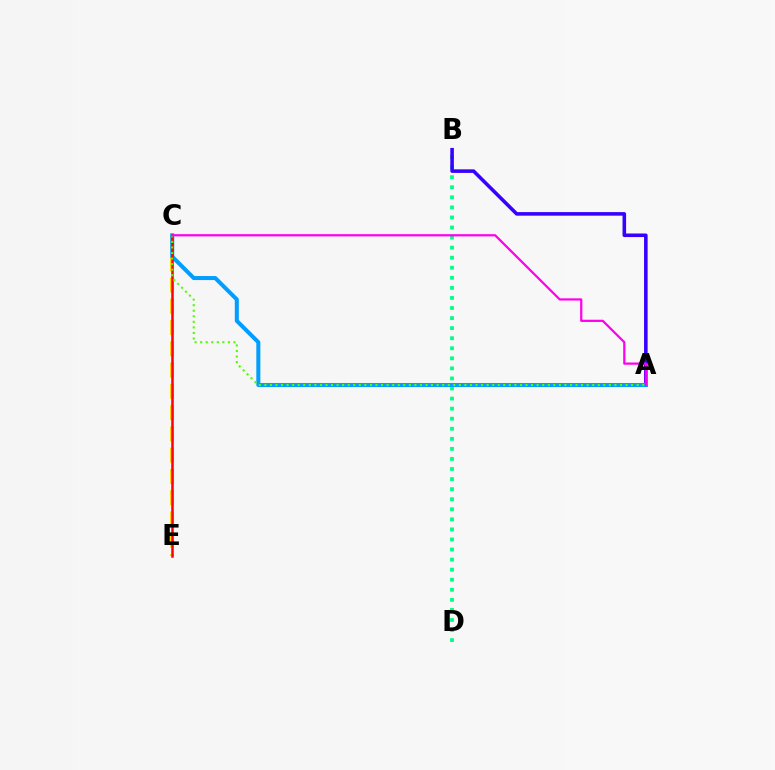{('C', 'E'): [{'color': '#ffd500', 'line_style': 'dashed', 'thickness': 2.89}, {'color': '#ff0000', 'line_style': 'solid', 'thickness': 1.8}], ('B', 'D'): [{'color': '#00ff86', 'line_style': 'dotted', 'thickness': 2.73}], ('A', 'B'): [{'color': '#3700ff', 'line_style': 'solid', 'thickness': 2.57}], ('A', 'C'): [{'color': '#009eff', 'line_style': 'solid', 'thickness': 2.9}, {'color': '#4fff00', 'line_style': 'dotted', 'thickness': 1.51}, {'color': '#ff00ed', 'line_style': 'solid', 'thickness': 1.61}]}